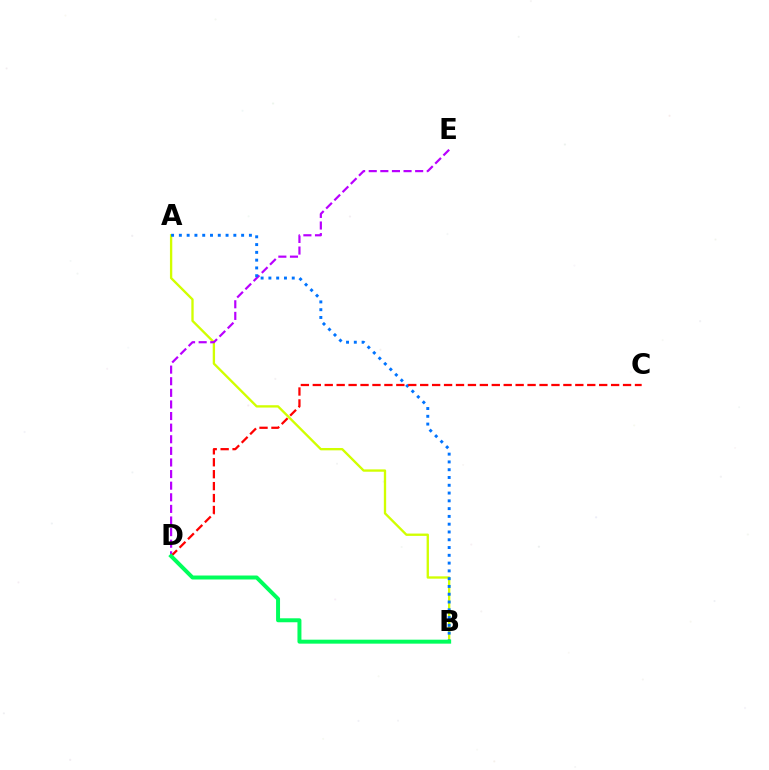{('A', 'B'): [{'color': '#d1ff00', 'line_style': 'solid', 'thickness': 1.68}, {'color': '#0074ff', 'line_style': 'dotted', 'thickness': 2.11}], ('D', 'E'): [{'color': '#b900ff', 'line_style': 'dashed', 'thickness': 1.58}], ('C', 'D'): [{'color': '#ff0000', 'line_style': 'dashed', 'thickness': 1.62}], ('B', 'D'): [{'color': '#00ff5c', 'line_style': 'solid', 'thickness': 2.86}]}